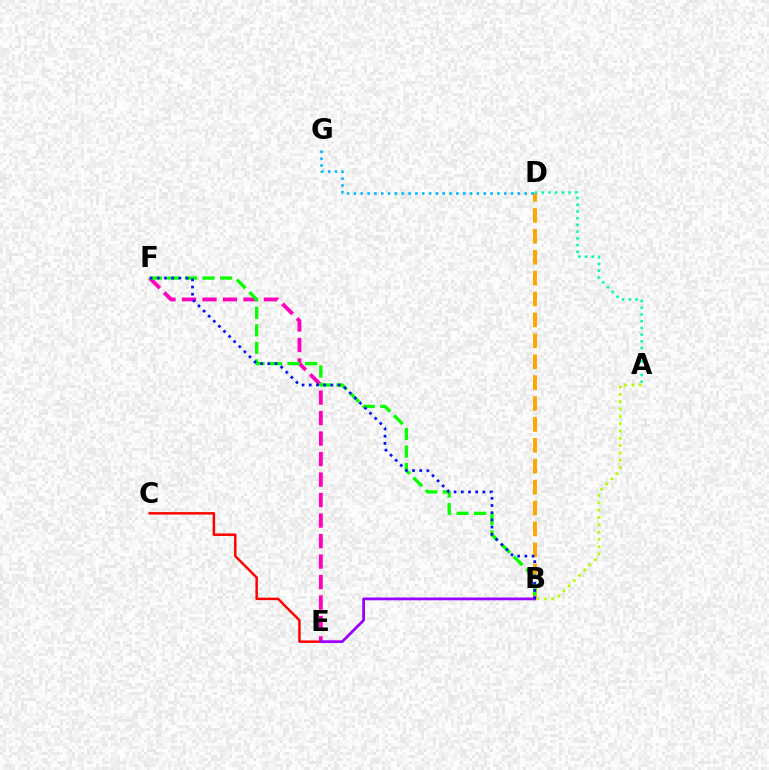{('B', 'D'): [{'color': '#ffa500', 'line_style': 'dashed', 'thickness': 2.84}], ('A', 'D'): [{'color': '#00ff9d', 'line_style': 'dotted', 'thickness': 1.83}], ('E', 'F'): [{'color': '#ff00bd', 'line_style': 'dashed', 'thickness': 2.78}], ('C', 'E'): [{'color': '#ff0000', 'line_style': 'solid', 'thickness': 1.78}], ('D', 'G'): [{'color': '#00b5ff', 'line_style': 'dotted', 'thickness': 1.86}], ('B', 'F'): [{'color': '#08ff00', 'line_style': 'dashed', 'thickness': 2.39}, {'color': '#0010ff', 'line_style': 'dotted', 'thickness': 1.96}], ('A', 'B'): [{'color': '#b3ff00', 'line_style': 'dotted', 'thickness': 1.99}], ('B', 'E'): [{'color': '#9b00ff', 'line_style': 'solid', 'thickness': 2.0}]}